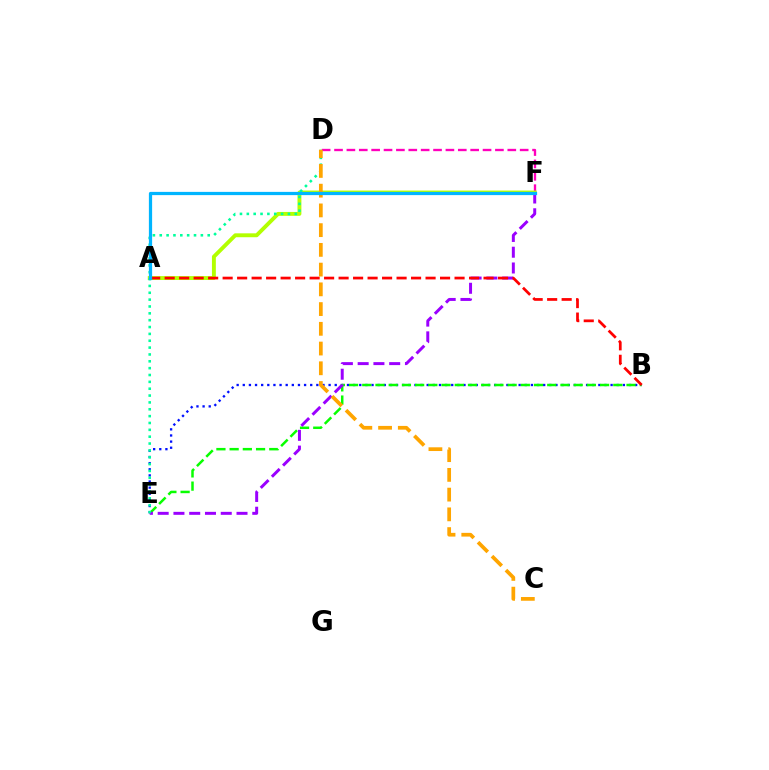{('B', 'E'): [{'color': '#0010ff', 'line_style': 'dotted', 'thickness': 1.67}, {'color': '#08ff00', 'line_style': 'dashed', 'thickness': 1.79}], ('E', 'F'): [{'color': '#9b00ff', 'line_style': 'dashed', 'thickness': 2.14}], ('D', 'F'): [{'color': '#ff00bd', 'line_style': 'dashed', 'thickness': 1.68}], ('A', 'F'): [{'color': '#b3ff00', 'line_style': 'solid', 'thickness': 2.81}, {'color': '#00b5ff', 'line_style': 'solid', 'thickness': 2.33}], ('D', 'E'): [{'color': '#00ff9d', 'line_style': 'dotted', 'thickness': 1.86}], ('A', 'B'): [{'color': '#ff0000', 'line_style': 'dashed', 'thickness': 1.97}], ('C', 'D'): [{'color': '#ffa500', 'line_style': 'dashed', 'thickness': 2.68}]}